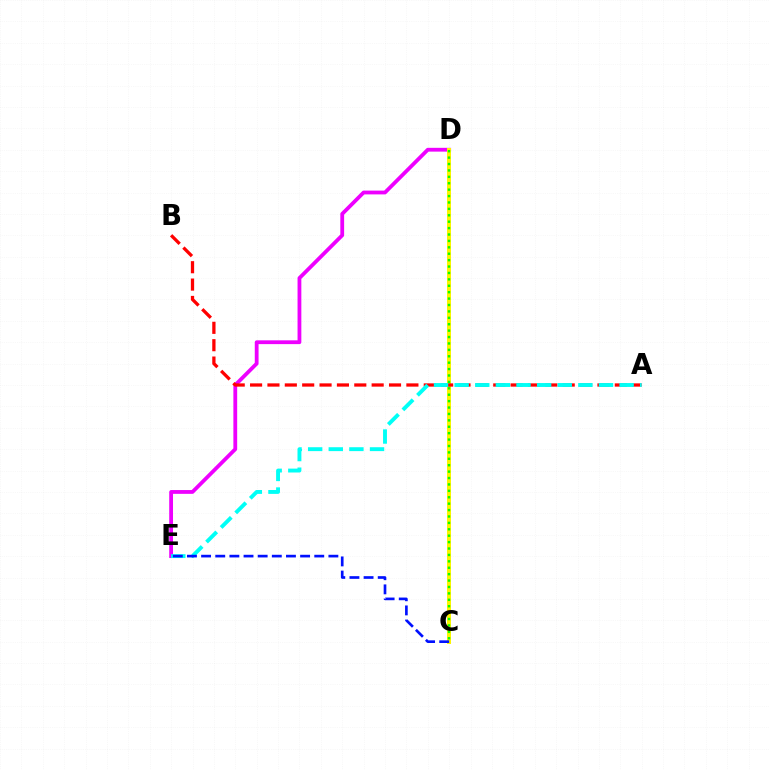{('D', 'E'): [{'color': '#ee00ff', 'line_style': 'solid', 'thickness': 2.73}], ('C', 'D'): [{'color': '#fcf500', 'line_style': 'solid', 'thickness': 2.88}, {'color': '#08ff00', 'line_style': 'dotted', 'thickness': 1.74}], ('A', 'B'): [{'color': '#ff0000', 'line_style': 'dashed', 'thickness': 2.36}], ('A', 'E'): [{'color': '#00fff6', 'line_style': 'dashed', 'thickness': 2.8}], ('C', 'E'): [{'color': '#0010ff', 'line_style': 'dashed', 'thickness': 1.92}]}